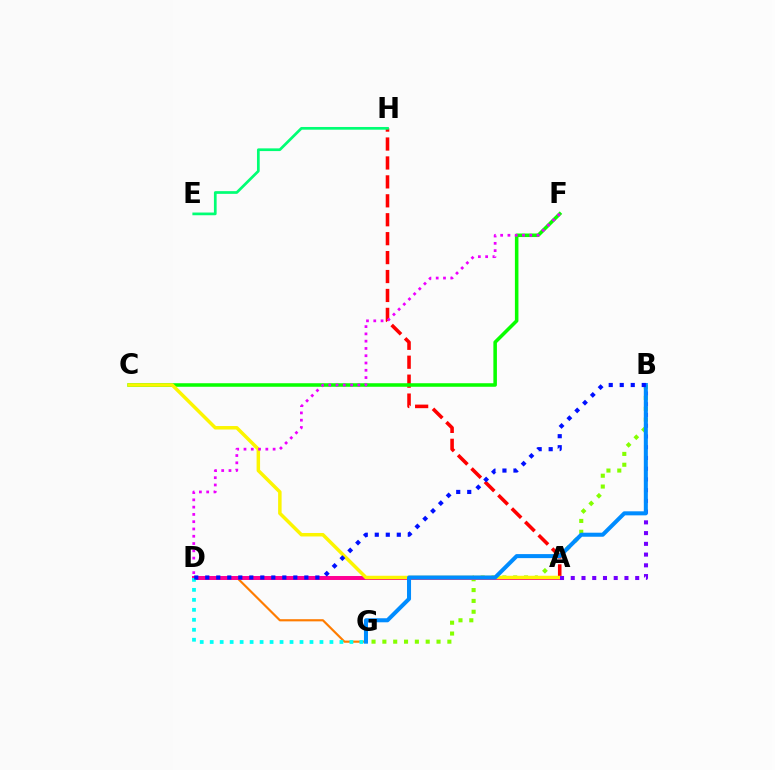{('B', 'G'): [{'color': '#84ff00', 'line_style': 'dotted', 'thickness': 2.94}, {'color': '#008cff', 'line_style': 'solid', 'thickness': 2.9}], ('A', 'H'): [{'color': '#ff0000', 'line_style': 'dashed', 'thickness': 2.57}], ('D', 'G'): [{'color': '#ff7c00', 'line_style': 'solid', 'thickness': 1.56}, {'color': '#00fff6', 'line_style': 'dotted', 'thickness': 2.71}], ('A', 'D'): [{'color': '#ff0094', 'line_style': 'solid', 'thickness': 2.86}], ('C', 'F'): [{'color': '#08ff00', 'line_style': 'solid', 'thickness': 2.55}], ('A', 'C'): [{'color': '#fcf500', 'line_style': 'solid', 'thickness': 2.51}], ('D', 'F'): [{'color': '#ee00ff', 'line_style': 'dotted', 'thickness': 1.98}], ('A', 'B'): [{'color': '#7200ff', 'line_style': 'dotted', 'thickness': 2.92}], ('B', 'D'): [{'color': '#0010ff', 'line_style': 'dotted', 'thickness': 2.99}], ('E', 'H'): [{'color': '#00ff74', 'line_style': 'solid', 'thickness': 1.95}]}